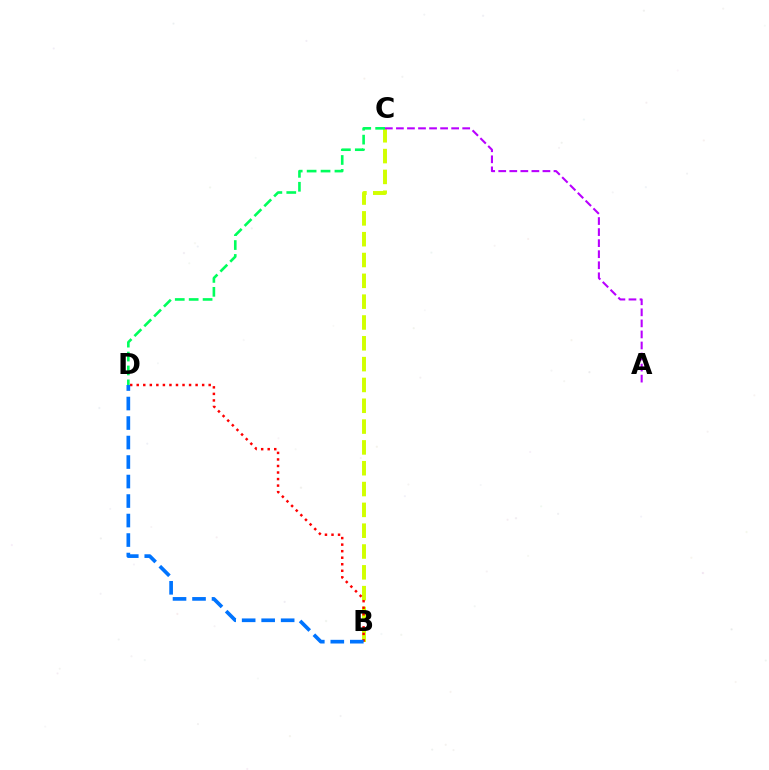{('B', 'C'): [{'color': '#d1ff00', 'line_style': 'dashed', 'thickness': 2.83}], ('B', 'D'): [{'color': '#ff0000', 'line_style': 'dotted', 'thickness': 1.78}, {'color': '#0074ff', 'line_style': 'dashed', 'thickness': 2.65}], ('C', 'D'): [{'color': '#00ff5c', 'line_style': 'dashed', 'thickness': 1.89}], ('A', 'C'): [{'color': '#b900ff', 'line_style': 'dashed', 'thickness': 1.5}]}